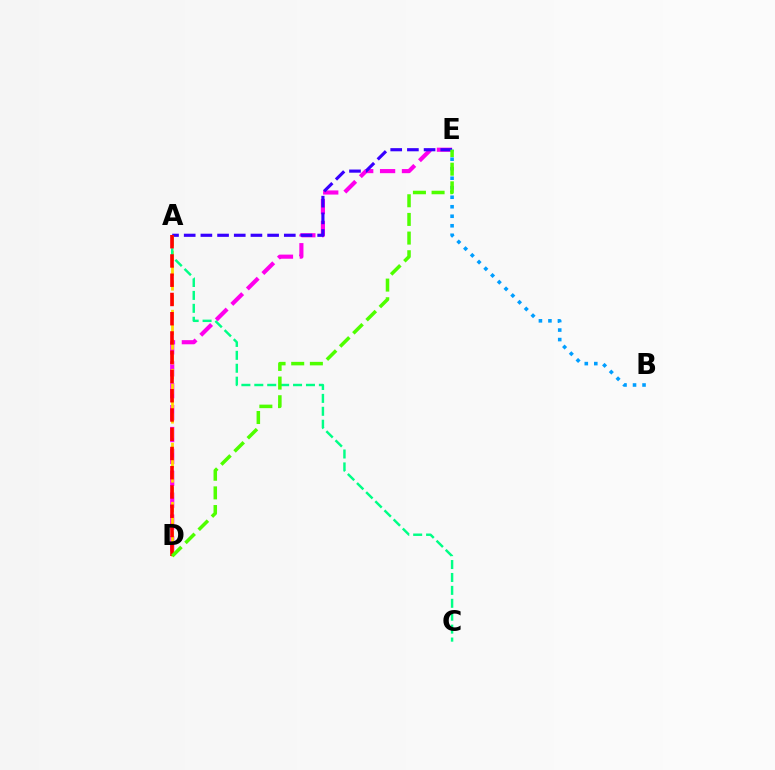{('D', 'E'): [{'color': '#ff00ed', 'line_style': 'dashed', 'thickness': 2.97}, {'color': '#4fff00', 'line_style': 'dashed', 'thickness': 2.53}], ('A', 'E'): [{'color': '#3700ff', 'line_style': 'dashed', 'thickness': 2.27}], ('A', 'D'): [{'color': '#ffd500', 'line_style': 'dashed', 'thickness': 2.01}, {'color': '#ff0000', 'line_style': 'dashed', 'thickness': 2.62}], ('A', 'C'): [{'color': '#00ff86', 'line_style': 'dashed', 'thickness': 1.75}], ('B', 'E'): [{'color': '#009eff', 'line_style': 'dotted', 'thickness': 2.58}]}